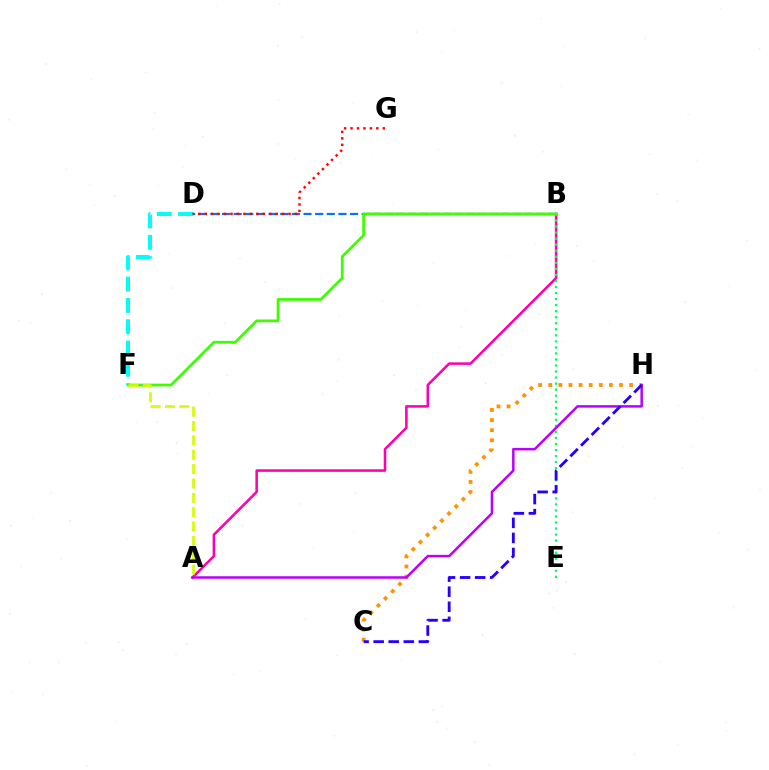{('A', 'B'): [{'color': '#ff00ac', 'line_style': 'solid', 'thickness': 1.84}], ('B', 'D'): [{'color': '#0074ff', 'line_style': 'dashed', 'thickness': 1.58}], ('B', 'E'): [{'color': '#00ff5c', 'line_style': 'dotted', 'thickness': 1.64}], ('C', 'H'): [{'color': '#ff9400', 'line_style': 'dotted', 'thickness': 2.75}, {'color': '#2500ff', 'line_style': 'dashed', 'thickness': 2.05}], ('D', 'F'): [{'color': '#00fff6', 'line_style': 'dashed', 'thickness': 2.89}], ('B', 'F'): [{'color': '#3dff00', 'line_style': 'solid', 'thickness': 1.97}], ('A', 'H'): [{'color': '#b900ff', 'line_style': 'solid', 'thickness': 1.79}], ('A', 'F'): [{'color': '#d1ff00', 'line_style': 'dashed', 'thickness': 1.95}], ('D', 'G'): [{'color': '#ff0000', 'line_style': 'dotted', 'thickness': 1.75}]}